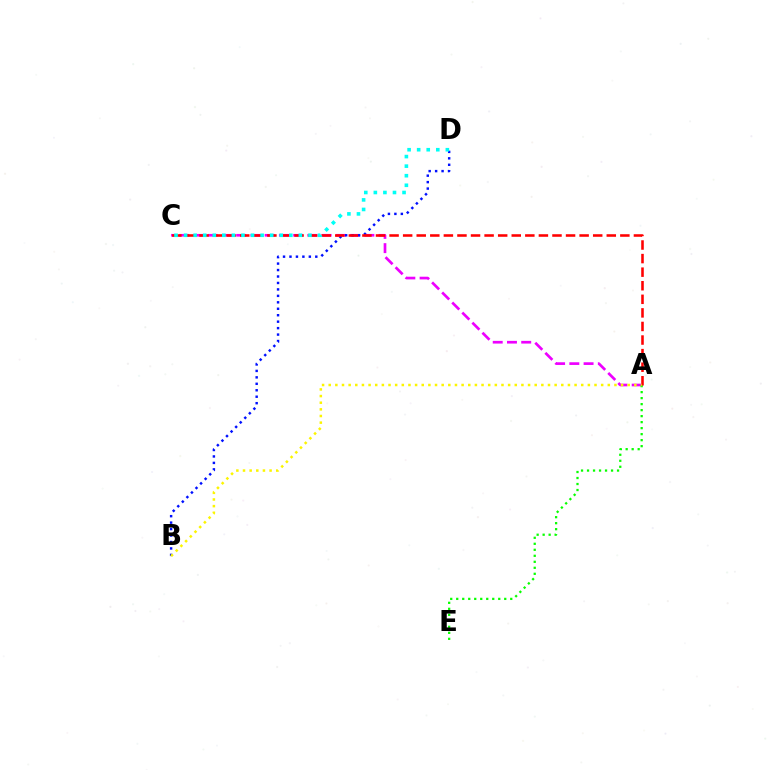{('A', 'C'): [{'color': '#ee00ff', 'line_style': 'dashed', 'thickness': 1.94}, {'color': '#ff0000', 'line_style': 'dashed', 'thickness': 1.84}], ('A', 'E'): [{'color': '#08ff00', 'line_style': 'dotted', 'thickness': 1.63}], ('B', 'D'): [{'color': '#0010ff', 'line_style': 'dotted', 'thickness': 1.75}], ('C', 'D'): [{'color': '#00fff6', 'line_style': 'dotted', 'thickness': 2.6}], ('A', 'B'): [{'color': '#fcf500', 'line_style': 'dotted', 'thickness': 1.81}]}